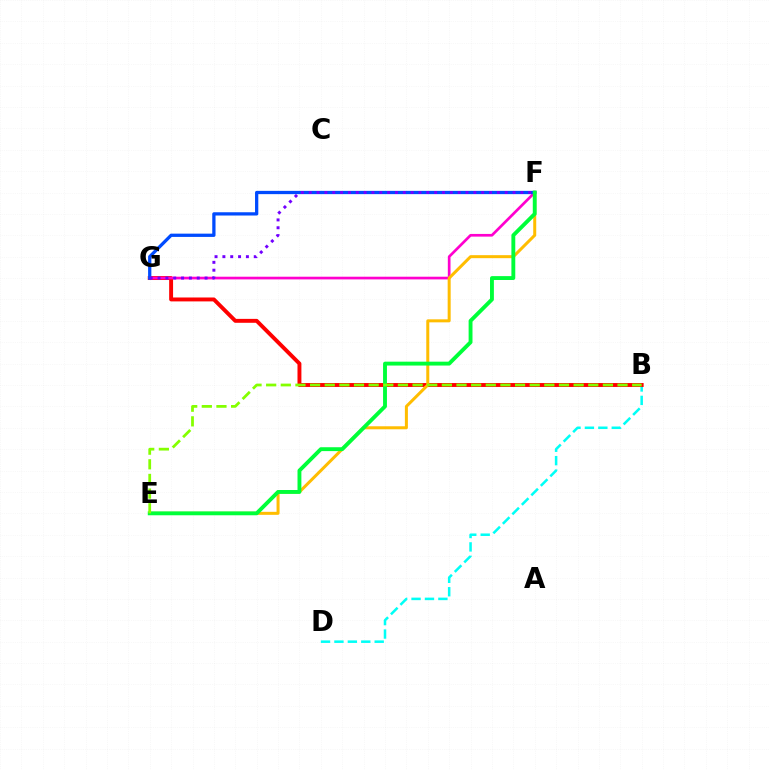{('B', 'D'): [{'color': '#00fff6', 'line_style': 'dashed', 'thickness': 1.82}], ('B', 'G'): [{'color': '#ff0000', 'line_style': 'solid', 'thickness': 2.82}], ('F', 'G'): [{'color': '#ff00cf', 'line_style': 'solid', 'thickness': 1.94}, {'color': '#004bff', 'line_style': 'solid', 'thickness': 2.36}, {'color': '#7200ff', 'line_style': 'dotted', 'thickness': 2.13}], ('E', 'F'): [{'color': '#ffbd00', 'line_style': 'solid', 'thickness': 2.17}, {'color': '#00ff39', 'line_style': 'solid', 'thickness': 2.79}], ('B', 'E'): [{'color': '#84ff00', 'line_style': 'dashed', 'thickness': 1.99}]}